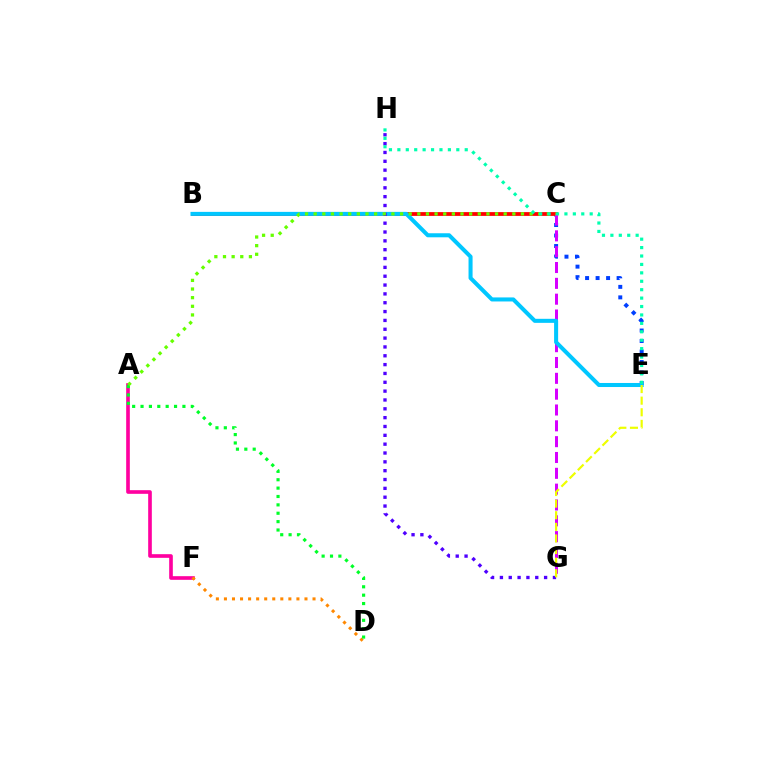{('C', 'E'): [{'color': '#003fff', 'line_style': 'dotted', 'thickness': 2.85}], ('B', 'C'): [{'color': '#ff0000', 'line_style': 'solid', 'thickness': 2.72}], ('C', 'G'): [{'color': '#d600ff', 'line_style': 'dashed', 'thickness': 2.15}], ('A', 'F'): [{'color': '#ff00a0', 'line_style': 'solid', 'thickness': 2.62}], ('B', 'E'): [{'color': '#00c7ff', 'line_style': 'solid', 'thickness': 2.91}], ('D', 'F'): [{'color': '#ff8800', 'line_style': 'dotted', 'thickness': 2.19}], ('G', 'H'): [{'color': '#4f00ff', 'line_style': 'dotted', 'thickness': 2.4}], ('A', 'D'): [{'color': '#00ff27', 'line_style': 'dotted', 'thickness': 2.28}], ('A', 'C'): [{'color': '#66ff00', 'line_style': 'dotted', 'thickness': 2.35}], ('E', 'G'): [{'color': '#eeff00', 'line_style': 'dashed', 'thickness': 1.58}], ('E', 'H'): [{'color': '#00ffaf', 'line_style': 'dotted', 'thickness': 2.29}]}